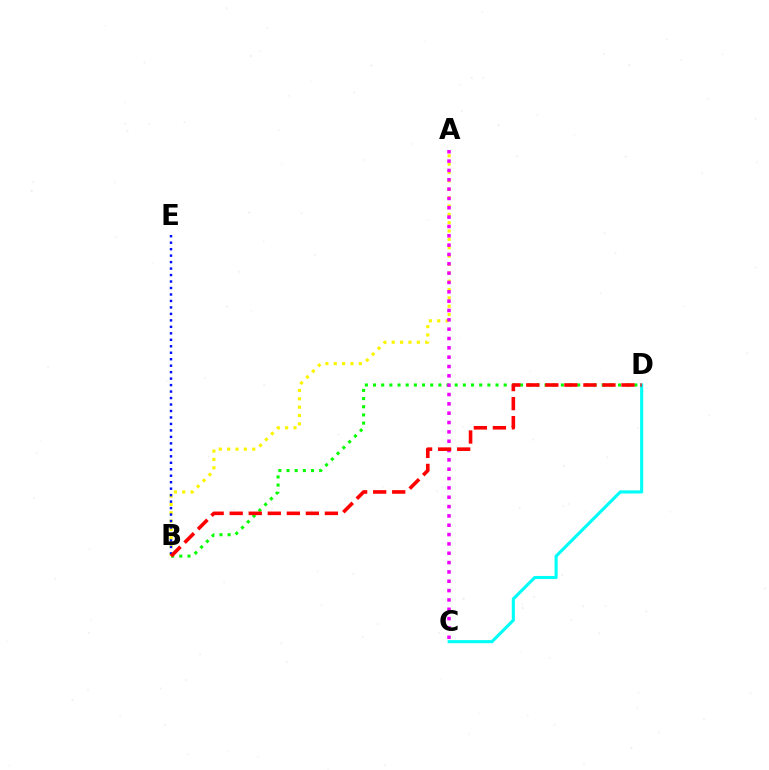{('C', 'D'): [{'color': '#00fff6', 'line_style': 'solid', 'thickness': 2.22}], ('B', 'D'): [{'color': '#08ff00', 'line_style': 'dotted', 'thickness': 2.22}, {'color': '#ff0000', 'line_style': 'dashed', 'thickness': 2.59}], ('A', 'B'): [{'color': '#fcf500', 'line_style': 'dotted', 'thickness': 2.27}], ('A', 'C'): [{'color': '#ee00ff', 'line_style': 'dotted', 'thickness': 2.54}], ('B', 'E'): [{'color': '#0010ff', 'line_style': 'dotted', 'thickness': 1.76}]}